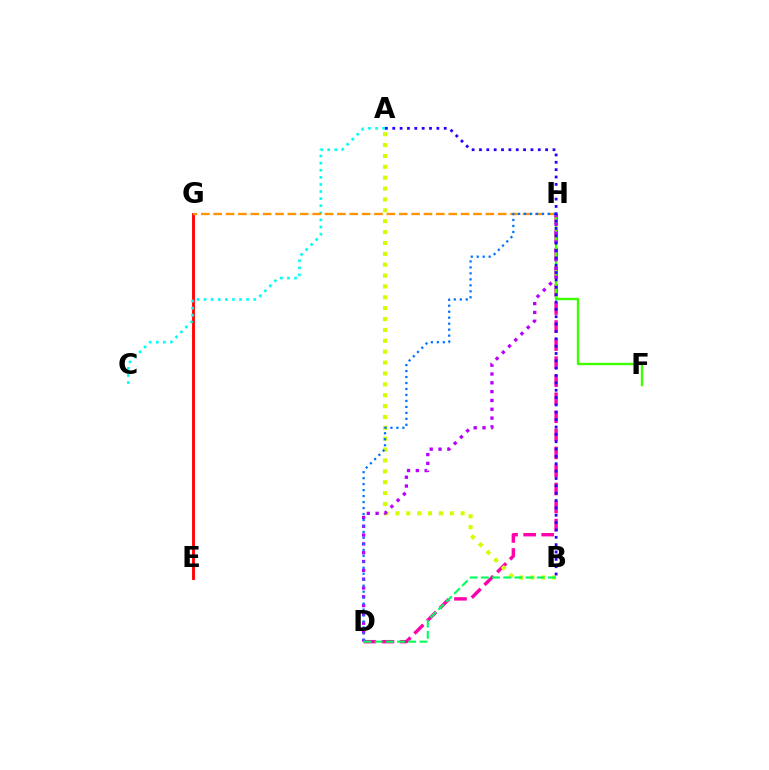{('D', 'H'): [{'color': '#ff00ac', 'line_style': 'dashed', 'thickness': 2.45}, {'color': '#b900ff', 'line_style': 'dotted', 'thickness': 2.39}, {'color': '#0074ff', 'line_style': 'dotted', 'thickness': 1.62}], ('F', 'H'): [{'color': '#3dff00', 'line_style': 'solid', 'thickness': 1.72}], ('A', 'B'): [{'color': '#d1ff00', 'line_style': 'dotted', 'thickness': 2.96}, {'color': '#2500ff', 'line_style': 'dotted', 'thickness': 2.0}], ('E', 'G'): [{'color': '#ff0000', 'line_style': 'solid', 'thickness': 2.05}], ('A', 'C'): [{'color': '#00fff6', 'line_style': 'dotted', 'thickness': 1.93}], ('G', 'H'): [{'color': '#ff9400', 'line_style': 'dashed', 'thickness': 1.68}], ('B', 'D'): [{'color': '#00ff5c', 'line_style': 'dashed', 'thickness': 1.52}]}